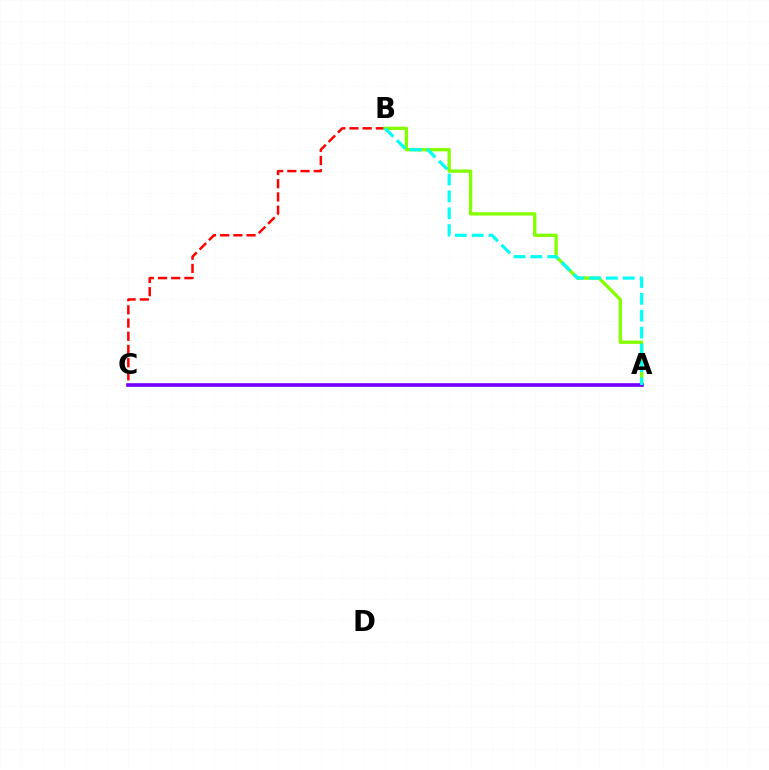{('B', 'C'): [{'color': '#ff0000', 'line_style': 'dashed', 'thickness': 1.79}], ('A', 'B'): [{'color': '#84ff00', 'line_style': 'solid', 'thickness': 2.38}, {'color': '#00fff6', 'line_style': 'dashed', 'thickness': 2.29}], ('A', 'C'): [{'color': '#7200ff', 'line_style': 'solid', 'thickness': 2.62}]}